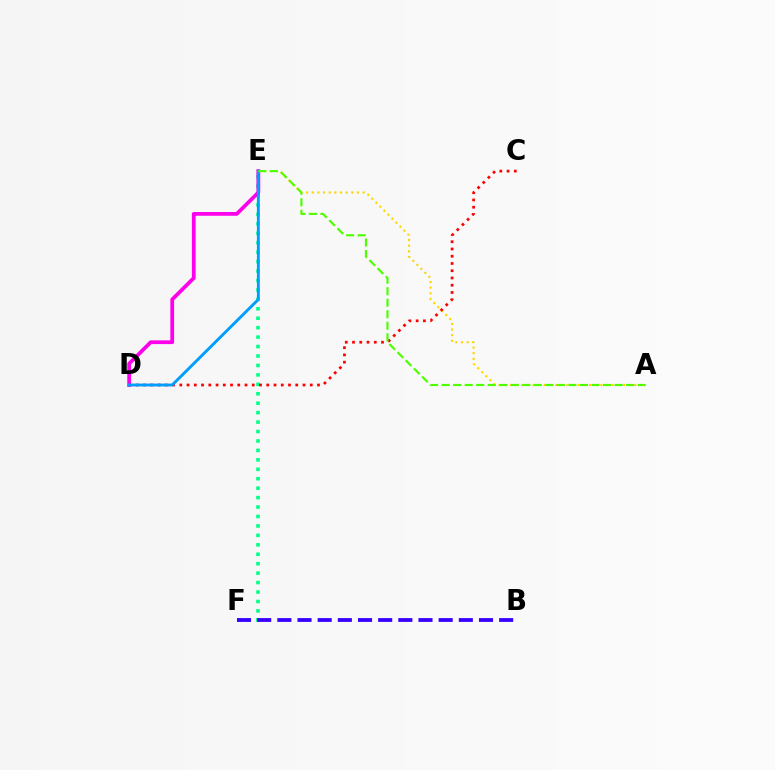{('E', 'F'): [{'color': '#00ff86', 'line_style': 'dotted', 'thickness': 2.56}], ('A', 'E'): [{'color': '#ffd500', 'line_style': 'dotted', 'thickness': 1.54}, {'color': '#4fff00', 'line_style': 'dashed', 'thickness': 1.57}], ('C', 'D'): [{'color': '#ff0000', 'line_style': 'dotted', 'thickness': 1.97}], ('D', 'E'): [{'color': '#ff00ed', 'line_style': 'solid', 'thickness': 2.71}, {'color': '#009eff', 'line_style': 'solid', 'thickness': 2.08}], ('B', 'F'): [{'color': '#3700ff', 'line_style': 'dashed', 'thickness': 2.74}]}